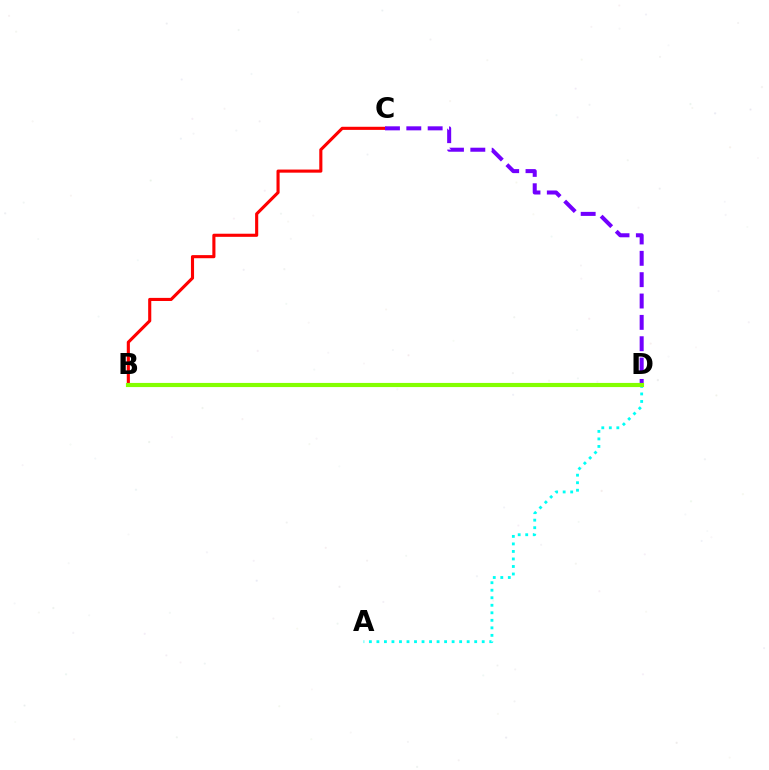{('A', 'D'): [{'color': '#00fff6', 'line_style': 'dotted', 'thickness': 2.04}], ('B', 'C'): [{'color': '#ff0000', 'line_style': 'solid', 'thickness': 2.24}], ('C', 'D'): [{'color': '#7200ff', 'line_style': 'dashed', 'thickness': 2.9}], ('B', 'D'): [{'color': '#84ff00', 'line_style': 'solid', 'thickness': 2.98}]}